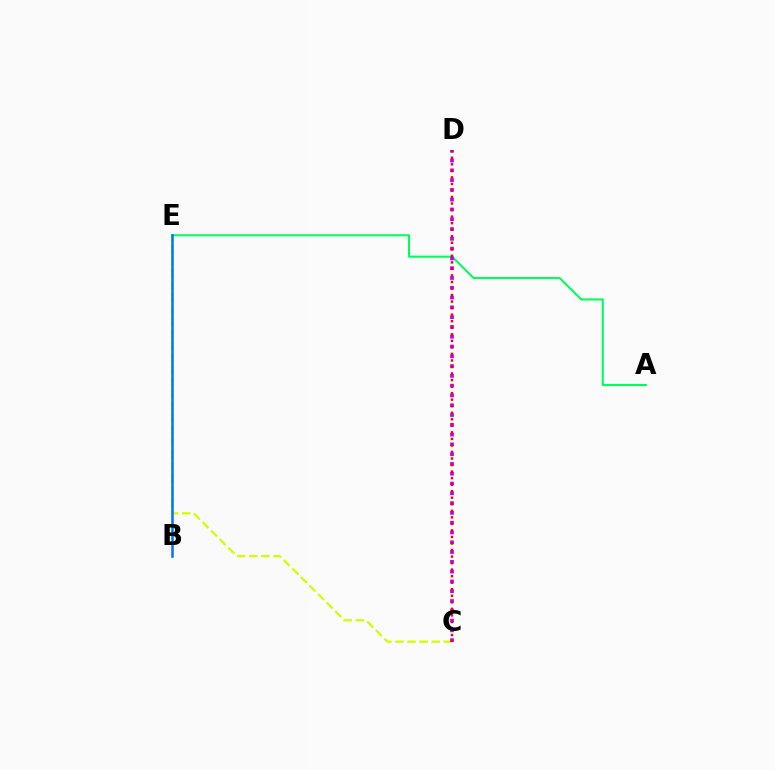{('A', 'E'): [{'color': '#00ff5c', 'line_style': 'solid', 'thickness': 1.5}], ('C', 'E'): [{'color': '#d1ff00', 'line_style': 'dashed', 'thickness': 1.64}], ('B', 'E'): [{'color': '#0074ff', 'line_style': 'solid', 'thickness': 1.81}], ('C', 'D'): [{'color': '#b900ff', 'line_style': 'dotted', 'thickness': 2.66}, {'color': '#ff0000', 'line_style': 'dotted', 'thickness': 1.78}]}